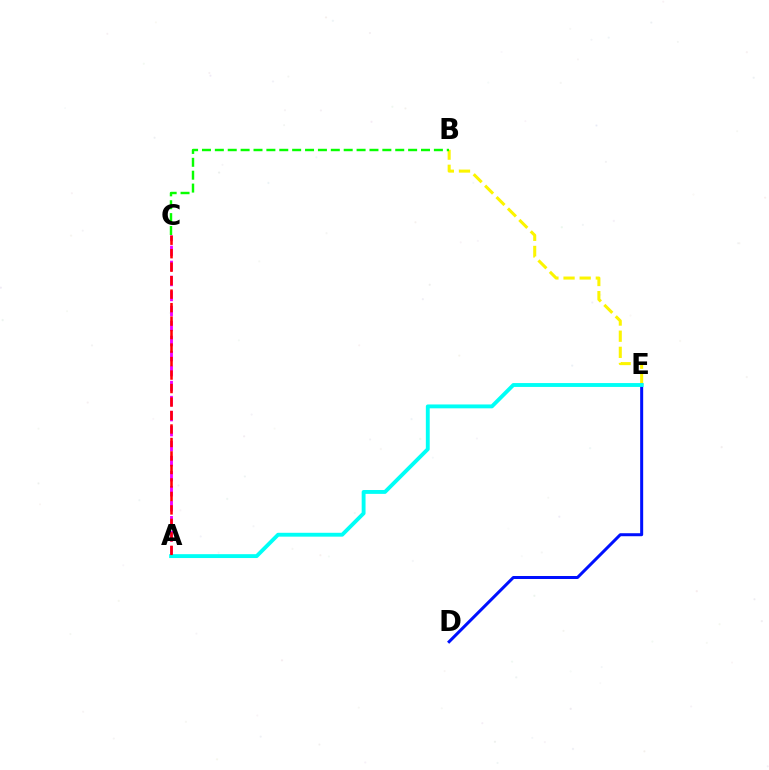{('B', 'E'): [{'color': '#fcf500', 'line_style': 'dashed', 'thickness': 2.19}], ('D', 'E'): [{'color': '#0010ff', 'line_style': 'solid', 'thickness': 2.17}], ('A', 'C'): [{'color': '#ee00ff', 'line_style': 'dashed', 'thickness': 2.04}, {'color': '#ff0000', 'line_style': 'dashed', 'thickness': 1.83}], ('A', 'E'): [{'color': '#00fff6', 'line_style': 'solid', 'thickness': 2.78}], ('B', 'C'): [{'color': '#08ff00', 'line_style': 'dashed', 'thickness': 1.75}]}